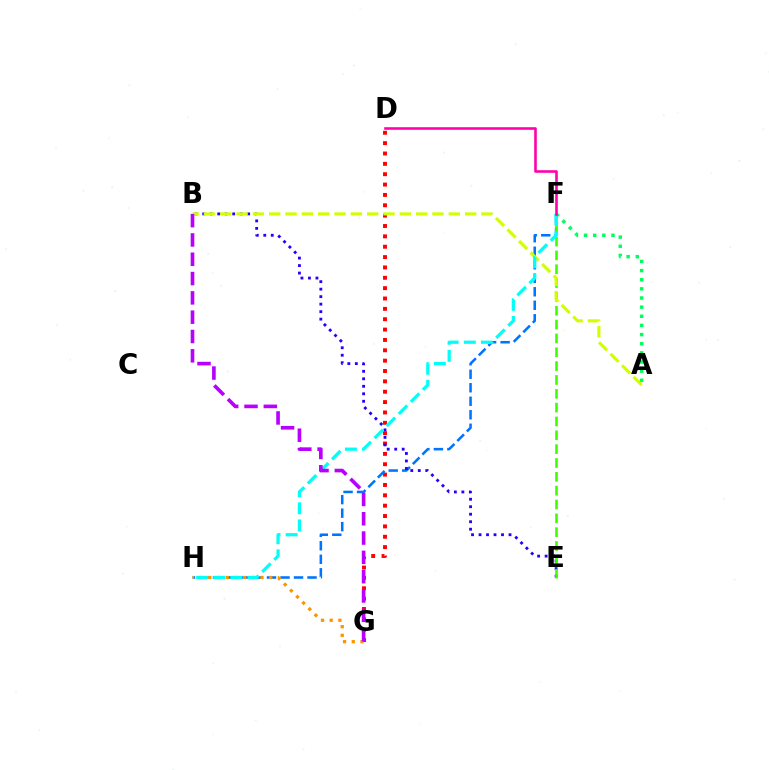{('A', 'F'): [{'color': '#00ff5c', 'line_style': 'dotted', 'thickness': 2.48}], ('D', 'G'): [{'color': '#ff0000', 'line_style': 'dotted', 'thickness': 2.81}], ('F', 'H'): [{'color': '#0074ff', 'line_style': 'dashed', 'thickness': 1.84}, {'color': '#00fff6', 'line_style': 'dashed', 'thickness': 2.32}], ('G', 'H'): [{'color': '#ff9400', 'line_style': 'dotted', 'thickness': 2.36}], ('B', 'E'): [{'color': '#2500ff', 'line_style': 'dotted', 'thickness': 2.04}], ('E', 'F'): [{'color': '#3dff00', 'line_style': 'dashed', 'thickness': 1.88}], ('A', 'B'): [{'color': '#d1ff00', 'line_style': 'dashed', 'thickness': 2.22}], ('D', 'F'): [{'color': '#ff00ac', 'line_style': 'solid', 'thickness': 1.87}], ('B', 'G'): [{'color': '#b900ff', 'line_style': 'dashed', 'thickness': 2.62}]}